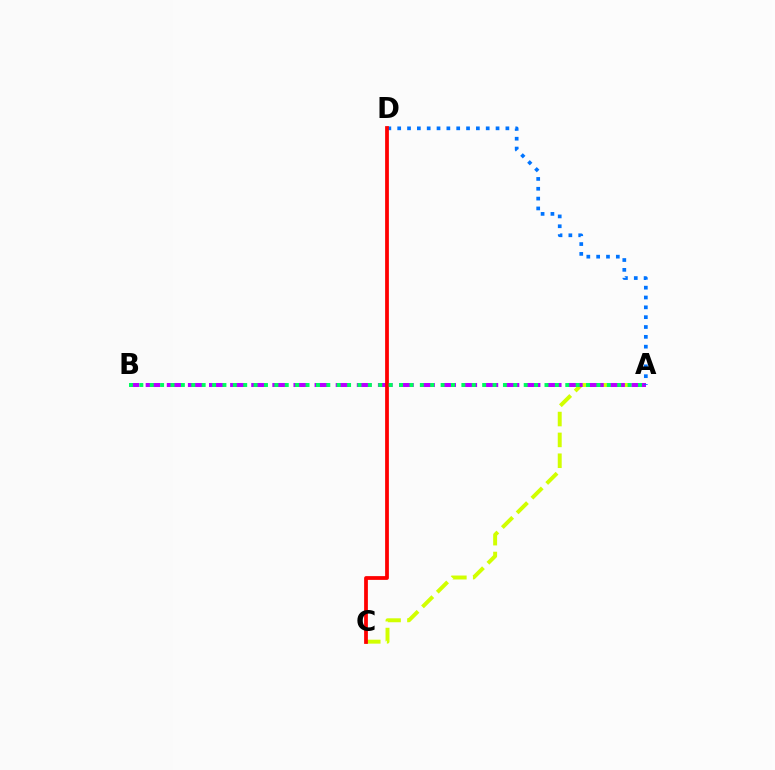{('A', 'C'): [{'color': '#d1ff00', 'line_style': 'dashed', 'thickness': 2.83}], ('A', 'B'): [{'color': '#b900ff', 'line_style': 'dashed', 'thickness': 2.87}, {'color': '#00ff5c', 'line_style': 'dotted', 'thickness': 2.82}], ('A', 'D'): [{'color': '#0074ff', 'line_style': 'dotted', 'thickness': 2.67}], ('C', 'D'): [{'color': '#ff0000', 'line_style': 'solid', 'thickness': 2.71}]}